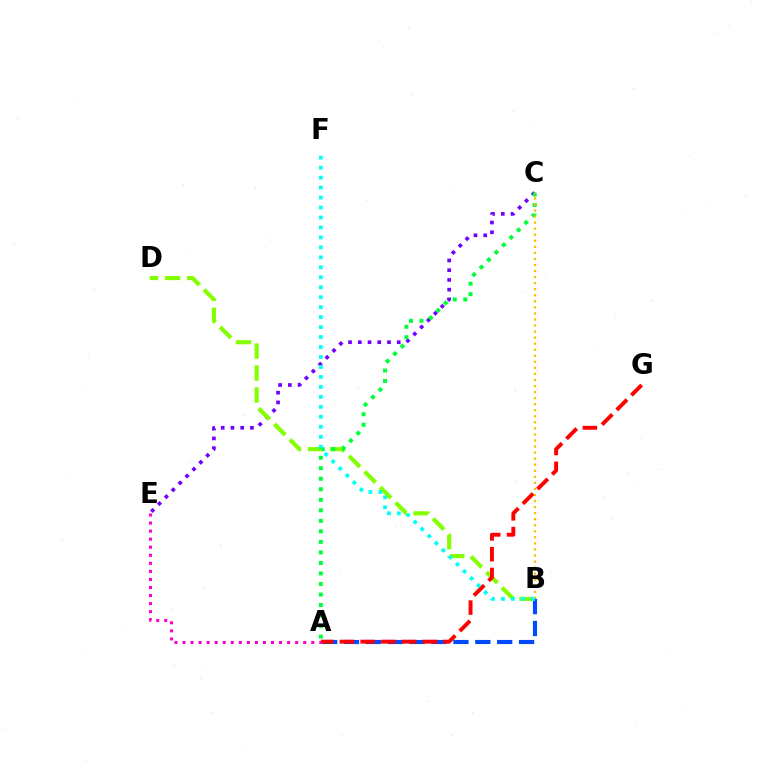{('C', 'E'): [{'color': '#7200ff', 'line_style': 'dotted', 'thickness': 2.65}], ('A', 'B'): [{'color': '#004bff', 'line_style': 'dashed', 'thickness': 2.97}], ('B', 'D'): [{'color': '#84ff00', 'line_style': 'dashed', 'thickness': 2.99}], ('A', 'G'): [{'color': '#ff0000', 'line_style': 'dashed', 'thickness': 2.82}], ('A', 'E'): [{'color': '#ff00cf', 'line_style': 'dotted', 'thickness': 2.19}], ('A', 'C'): [{'color': '#00ff39', 'line_style': 'dotted', 'thickness': 2.86}], ('B', 'C'): [{'color': '#ffbd00', 'line_style': 'dotted', 'thickness': 1.64}], ('B', 'F'): [{'color': '#00fff6', 'line_style': 'dotted', 'thickness': 2.71}]}